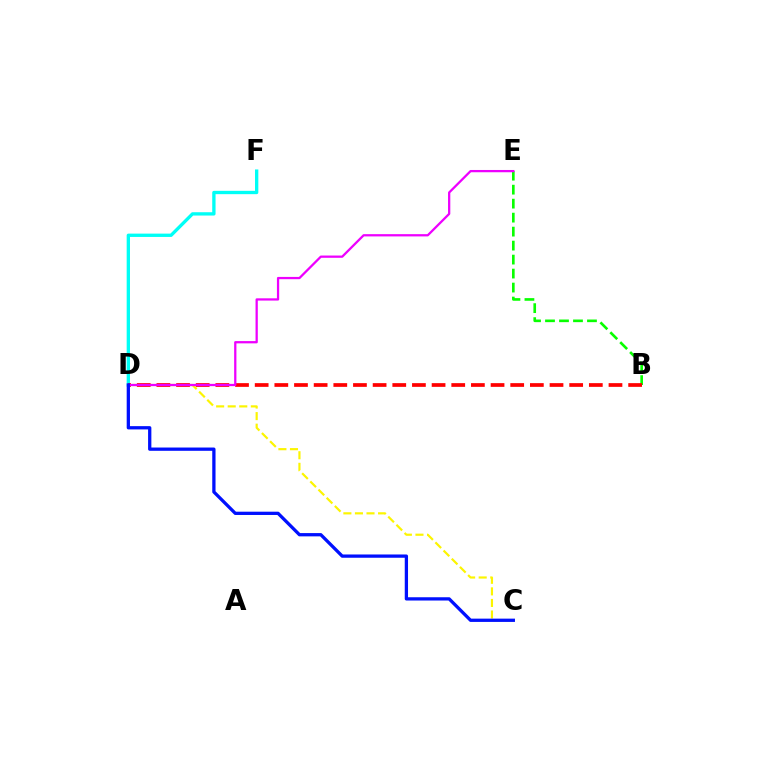{('D', 'F'): [{'color': '#00fff6', 'line_style': 'solid', 'thickness': 2.4}], ('C', 'D'): [{'color': '#fcf500', 'line_style': 'dashed', 'thickness': 1.57}, {'color': '#0010ff', 'line_style': 'solid', 'thickness': 2.36}], ('B', 'E'): [{'color': '#08ff00', 'line_style': 'dashed', 'thickness': 1.9}], ('B', 'D'): [{'color': '#ff0000', 'line_style': 'dashed', 'thickness': 2.67}], ('D', 'E'): [{'color': '#ee00ff', 'line_style': 'solid', 'thickness': 1.63}]}